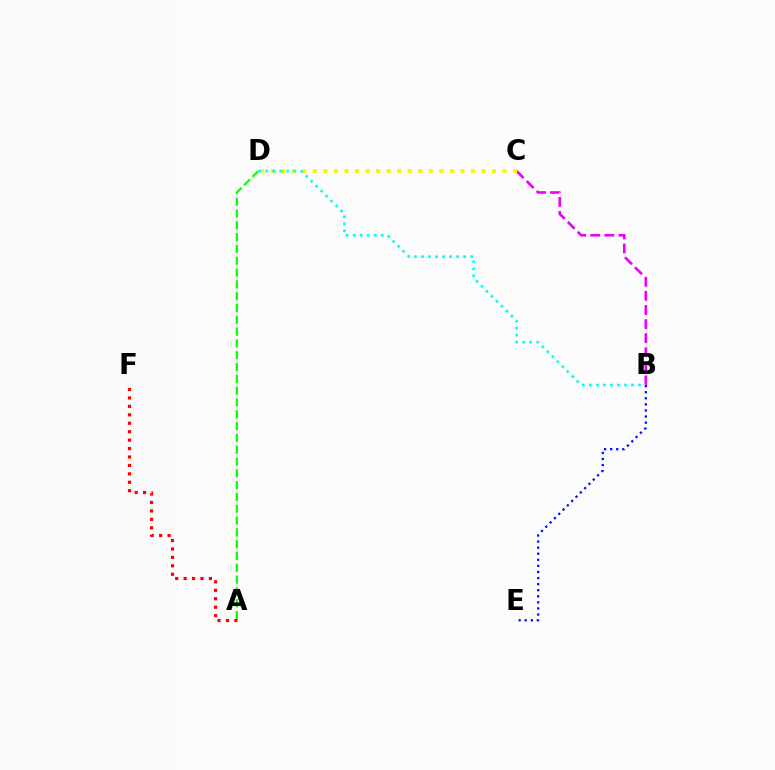{('B', 'C'): [{'color': '#ee00ff', 'line_style': 'dashed', 'thickness': 1.91}], ('C', 'D'): [{'color': '#fcf500', 'line_style': 'dotted', 'thickness': 2.86}], ('A', 'D'): [{'color': '#08ff00', 'line_style': 'dashed', 'thickness': 1.6}], ('A', 'F'): [{'color': '#ff0000', 'line_style': 'dotted', 'thickness': 2.29}], ('B', 'D'): [{'color': '#00fff6', 'line_style': 'dotted', 'thickness': 1.91}], ('B', 'E'): [{'color': '#0010ff', 'line_style': 'dotted', 'thickness': 1.65}]}